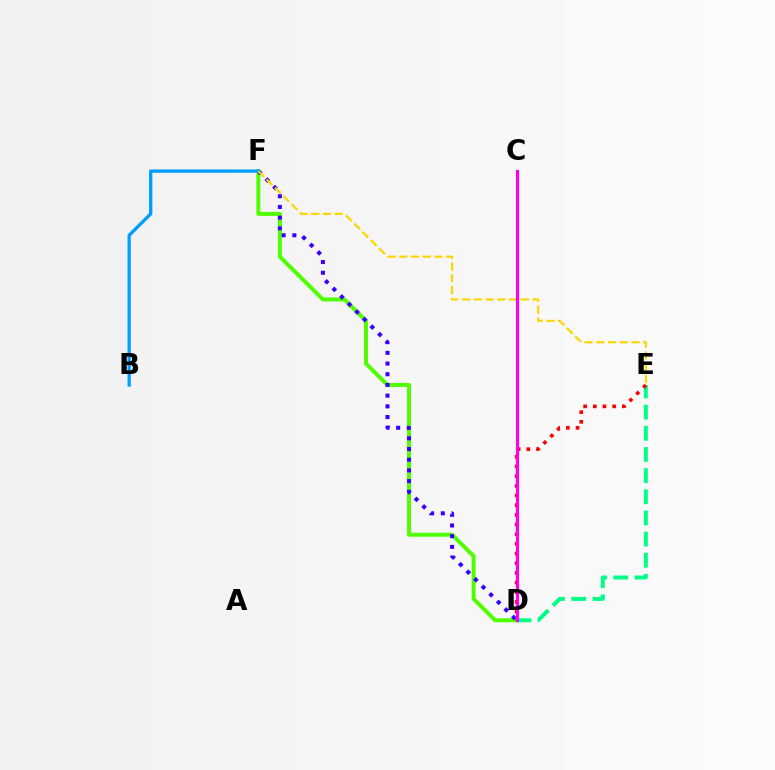{('D', 'F'): [{'color': '#4fff00', 'line_style': 'solid', 'thickness': 2.85}, {'color': '#3700ff', 'line_style': 'dotted', 'thickness': 2.91}], ('B', 'F'): [{'color': '#009eff', 'line_style': 'solid', 'thickness': 2.38}], ('D', 'E'): [{'color': '#00ff86', 'line_style': 'dashed', 'thickness': 2.87}, {'color': '#ff0000', 'line_style': 'dotted', 'thickness': 2.63}], ('E', 'F'): [{'color': '#ffd500', 'line_style': 'dashed', 'thickness': 1.59}], ('C', 'D'): [{'color': '#ff00ed', 'line_style': 'solid', 'thickness': 2.28}]}